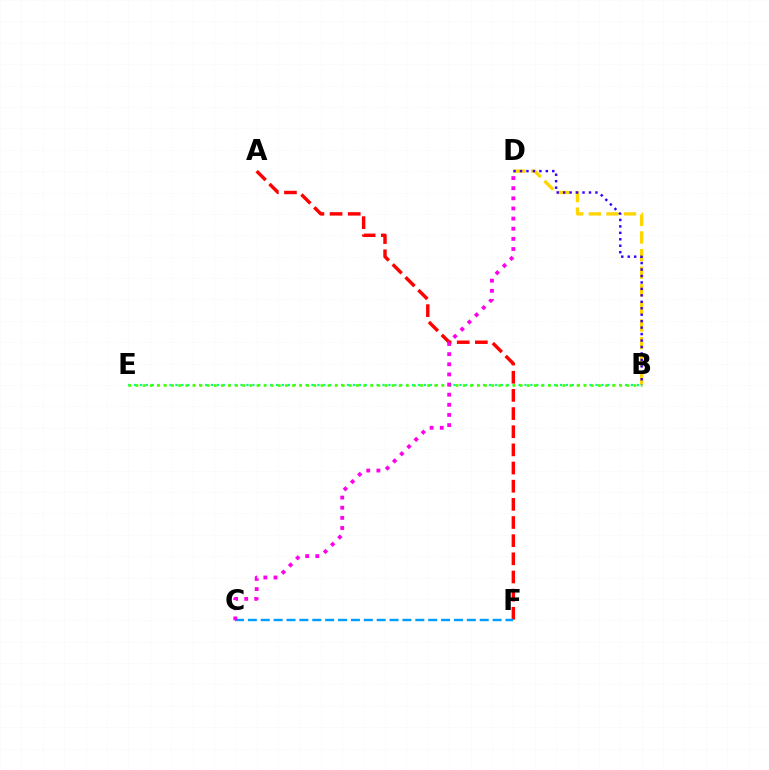{('B', 'D'): [{'color': '#ffd500', 'line_style': 'dashed', 'thickness': 2.39}, {'color': '#3700ff', 'line_style': 'dotted', 'thickness': 1.75}], ('B', 'E'): [{'color': '#00ff86', 'line_style': 'dotted', 'thickness': 1.61}, {'color': '#4fff00', 'line_style': 'dotted', 'thickness': 1.93}], ('A', 'F'): [{'color': '#ff0000', 'line_style': 'dashed', 'thickness': 2.47}], ('C', 'F'): [{'color': '#009eff', 'line_style': 'dashed', 'thickness': 1.75}], ('C', 'D'): [{'color': '#ff00ed', 'line_style': 'dotted', 'thickness': 2.75}]}